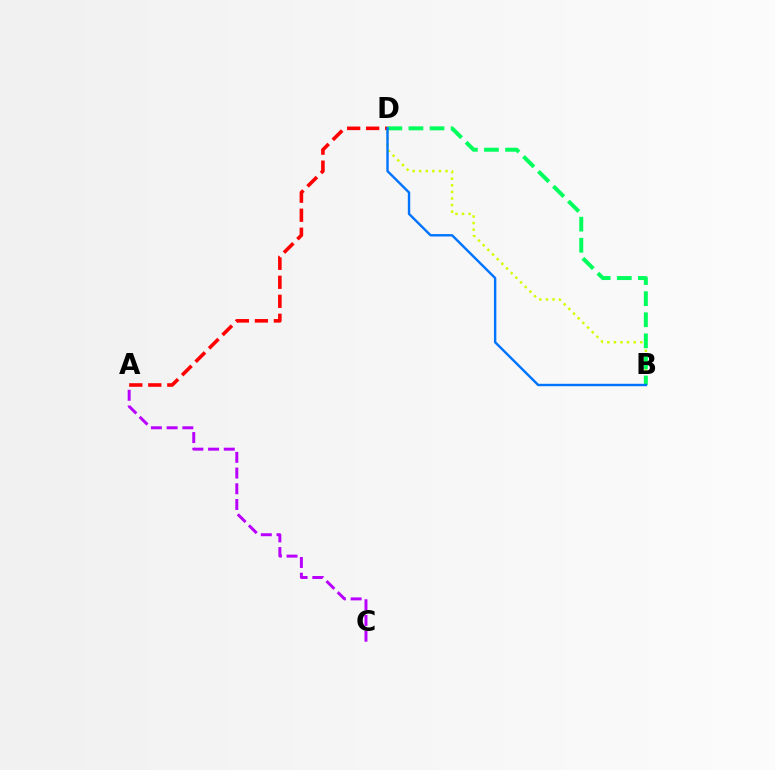{('B', 'D'): [{'color': '#d1ff00', 'line_style': 'dotted', 'thickness': 1.79}, {'color': '#00ff5c', 'line_style': 'dashed', 'thickness': 2.86}, {'color': '#0074ff', 'line_style': 'solid', 'thickness': 1.73}], ('A', 'C'): [{'color': '#b900ff', 'line_style': 'dashed', 'thickness': 2.13}], ('A', 'D'): [{'color': '#ff0000', 'line_style': 'dashed', 'thickness': 2.58}]}